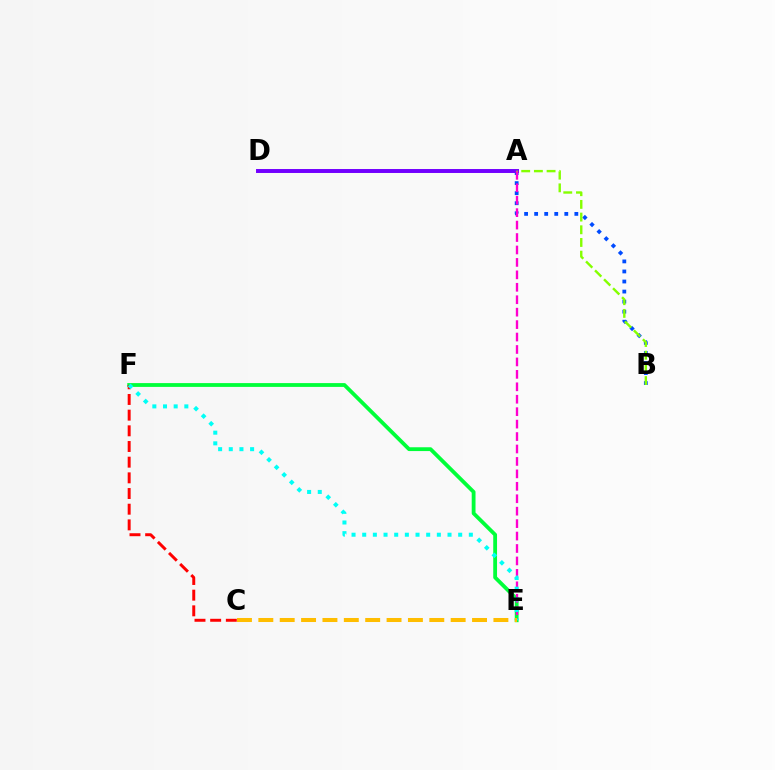{('E', 'F'): [{'color': '#00ff39', 'line_style': 'solid', 'thickness': 2.74}, {'color': '#00fff6', 'line_style': 'dotted', 'thickness': 2.9}], ('C', 'F'): [{'color': '#ff0000', 'line_style': 'dashed', 'thickness': 2.13}], ('A', 'B'): [{'color': '#004bff', 'line_style': 'dotted', 'thickness': 2.73}, {'color': '#84ff00', 'line_style': 'dashed', 'thickness': 1.72}], ('A', 'D'): [{'color': '#7200ff', 'line_style': 'solid', 'thickness': 2.84}], ('A', 'E'): [{'color': '#ff00cf', 'line_style': 'dashed', 'thickness': 1.69}], ('C', 'E'): [{'color': '#ffbd00', 'line_style': 'dashed', 'thickness': 2.9}]}